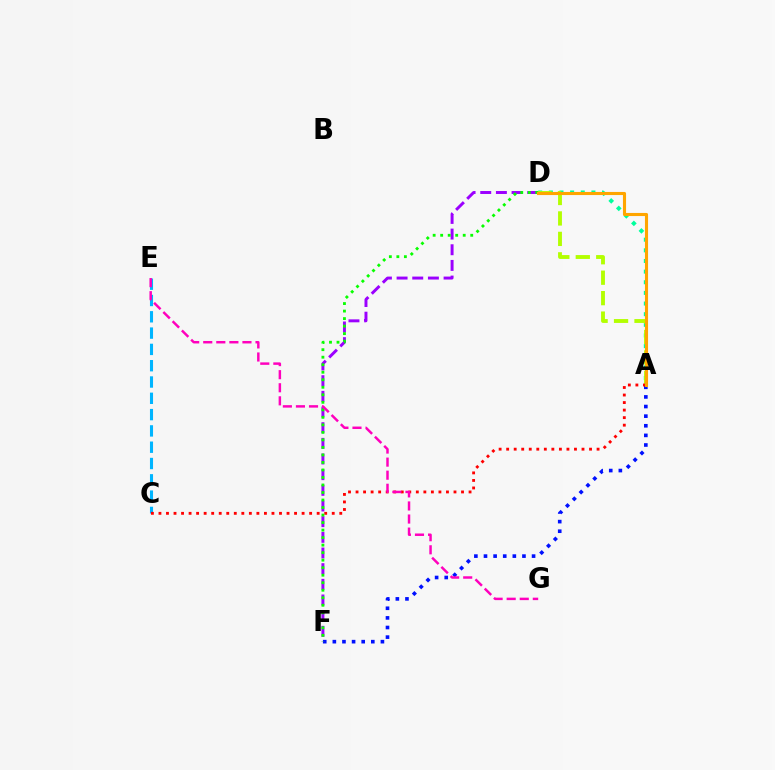{('C', 'E'): [{'color': '#00b5ff', 'line_style': 'dashed', 'thickness': 2.21}], ('A', 'D'): [{'color': '#00ff9d', 'line_style': 'dotted', 'thickness': 2.89}, {'color': '#b3ff00', 'line_style': 'dashed', 'thickness': 2.78}, {'color': '#ffa500', 'line_style': 'solid', 'thickness': 2.23}], ('A', 'F'): [{'color': '#0010ff', 'line_style': 'dotted', 'thickness': 2.61}], ('D', 'F'): [{'color': '#9b00ff', 'line_style': 'dashed', 'thickness': 2.13}, {'color': '#08ff00', 'line_style': 'dotted', 'thickness': 2.04}], ('A', 'C'): [{'color': '#ff0000', 'line_style': 'dotted', 'thickness': 2.05}], ('E', 'G'): [{'color': '#ff00bd', 'line_style': 'dashed', 'thickness': 1.78}]}